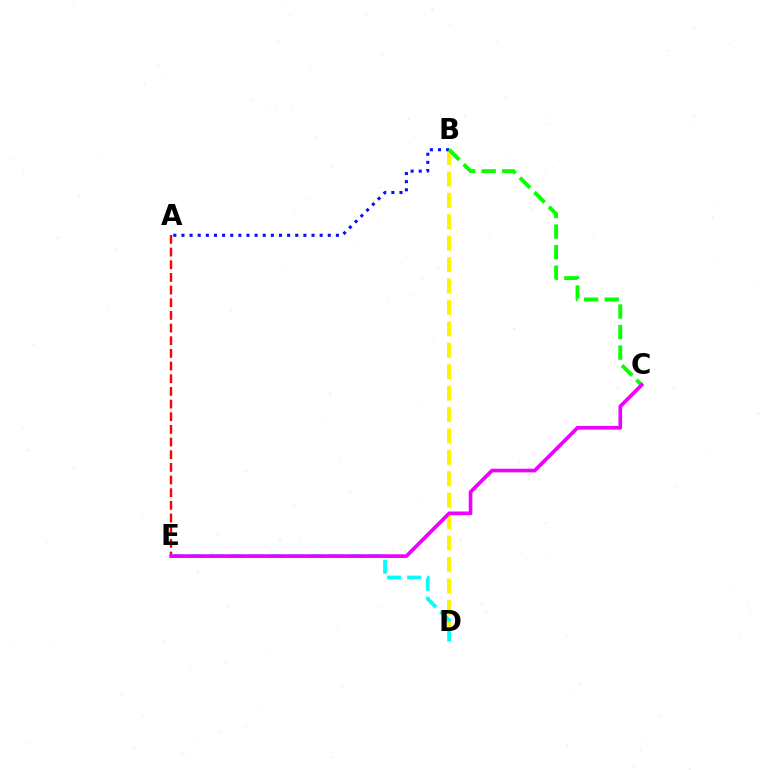{('A', 'E'): [{'color': '#ff0000', 'line_style': 'dashed', 'thickness': 1.72}], ('B', 'D'): [{'color': '#fcf500', 'line_style': 'dashed', 'thickness': 2.91}], ('A', 'B'): [{'color': '#0010ff', 'line_style': 'dotted', 'thickness': 2.21}], ('D', 'E'): [{'color': '#00fff6', 'line_style': 'dashed', 'thickness': 2.71}], ('B', 'C'): [{'color': '#08ff00', 'line_style': 'dashed', 'thickness': 2.8}], ('C', 'E'): [{'color': '#ee00ff', 'line_style': 'solid', 'thickness': 2.64}]}